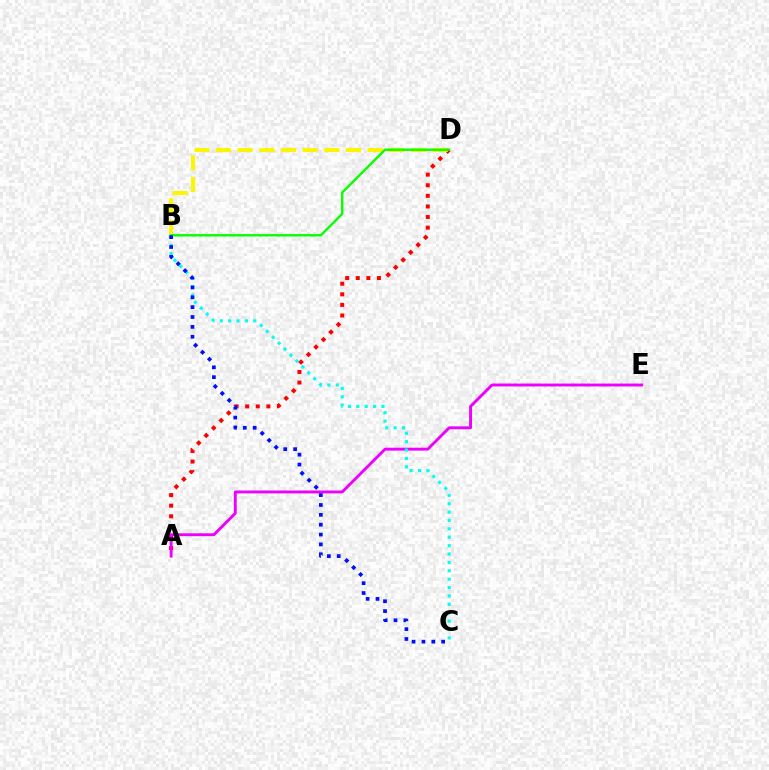{('A', 'D'): [{'color': '#ff0000', 'line_style': 'dotted', 'thickness': 2.88}], ('B', 'D'): [{'color': '#fcf500', 'line_style': 'dashed', 'thickness': 2.94}, {'color': '#08ff00', 'line_style': 'solid', 'thickness': 1.72}], ('A', 'E'): [{'color': '#ee00ff', 'line_style': 'solid', 'thickness': 2.08}], ('B', 'C'): [{'color': '#00fff6', 'line_style': 'dotted', 'thickness': 2.28}, {'color': '#0010ff', 'line_style': 'dotted', 'thickness': 2.68}]}